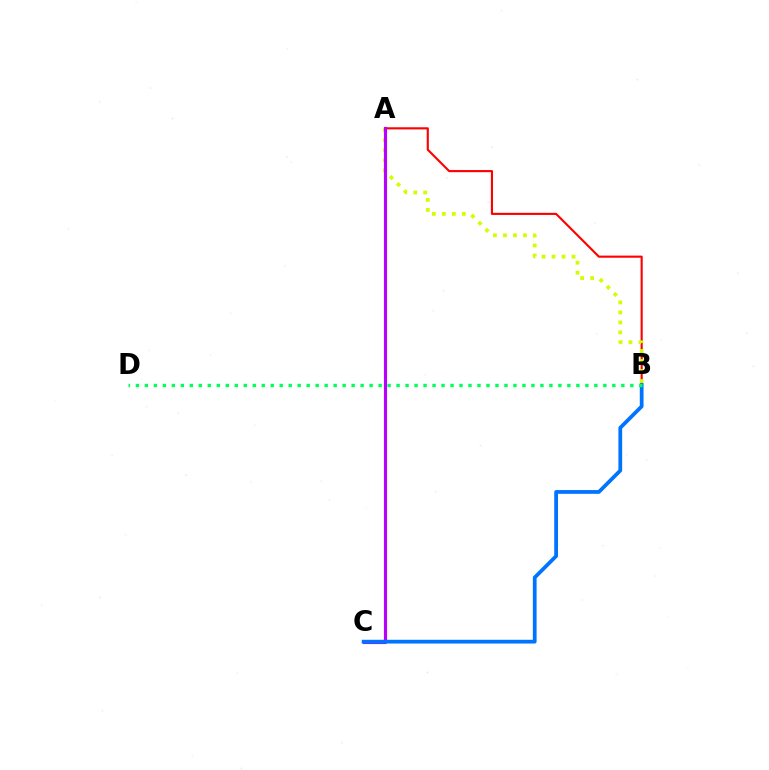{('A', 'B'): [{'color': '#ff0000', 'line_style': 'solid', 'thickness': 1.53}, {'color': '#d1ff00', 'line_style': 'dotted', 'thickness': 2.72}], ('A', 'C'): [{'color': '#b900ff', 'line_style': 'solid', 'thickness': 2.25}], ('B', 'C'): [{'color': '#0074ff', 'line_style': 'solid', 'thickness': 2.71}], ('B', 'D'): [{'color': '#00ff5c', 'line_style': 'dotted', 'thickness': 2.44}]}